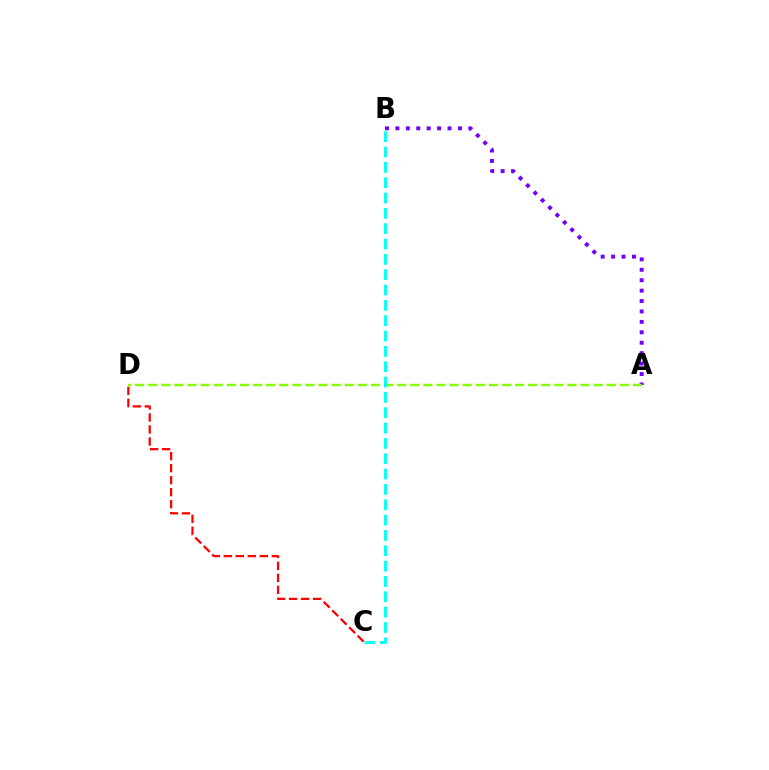{('C', 'D'): [{'color': '#ff0000', 'line_style': 'dashed', 'thickness': 1.63}], ('A', 'B'): [{'color': '#7200ff', 'line_style': 'dotted', 'thickness': 2.83}], ('A', 'D'): [{'color': '#84ff00', 'line_style': 'dashed', 'thickness': 1.78}], ('B', 'C'): [{'color': '#00fff6', 'line_style': 'dashed', 'thickness': 2.08}]}